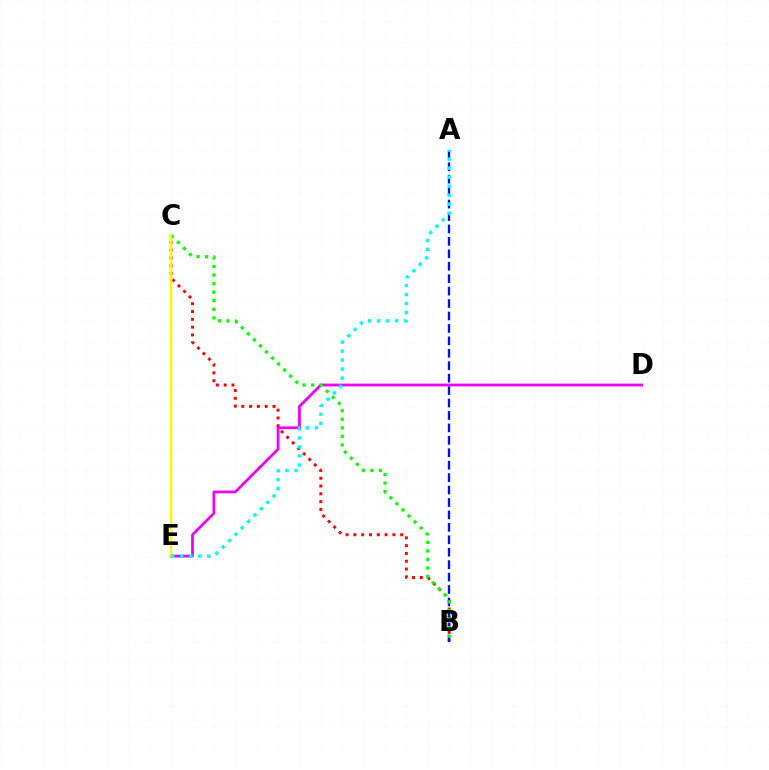{('B', 'C'): [{'color': '#ff0000', 'line_style': 'dotted', 'thickness': 2.12}, {'color': '#08ff00', 'line_style': 'dotted', 'thickness': 2.32}], ('A', 'B'): [{'color': '#0010ff', 'line_style': 'dashed', 'thickness': 1.69}], ('D', 'E'): [{'color': '#ee00ff', 'line_style': 'solid', 'thickness': 1.99}], ('C', 'E'): [{'color': '#fcf500', 'line_style': 'solid', 'thickness': 1.69}], ('A', 'E'): [{'color': '#00fff6', 'line_style': 'dotted', 'thickness': 2.45}]}